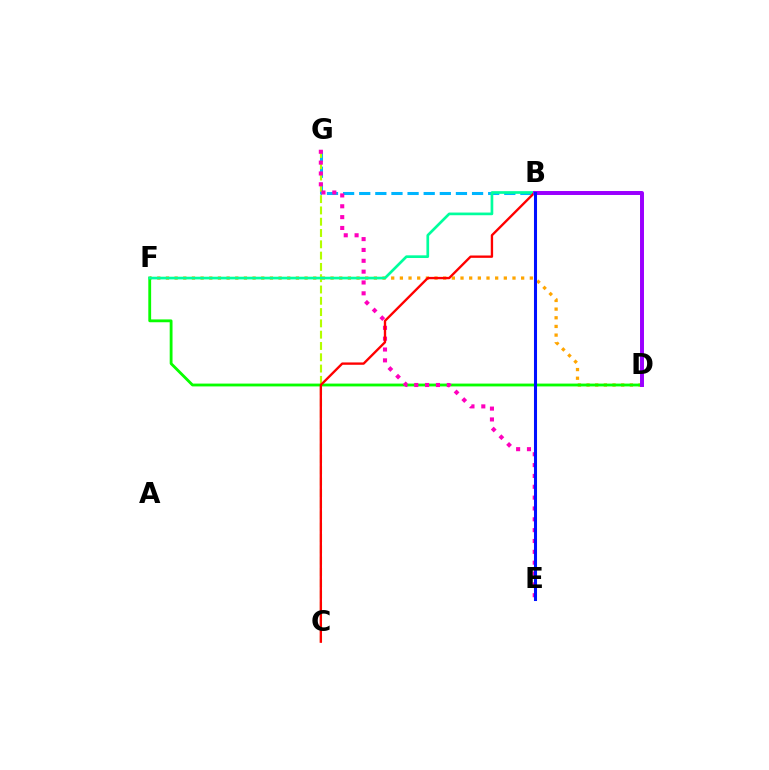{('D', 'F'): [{'color': '#ffa500', 'line_style': 'dotted', 'thickness': 2.35}, {'color': '#08ff00', 'line_style': 'solid', 'thickness': 2.04}], ('B', 'G'): [{'color': '#00b5ff', 'line_style': 'dashed', 'thickness': 2.19}], ('C', 'G'): [{'color': '#b3ff00', 'line_style': 'dashed', 'thickness': 1.53}], ('B', 'F'): [{'color': '#00ff9d', 'line_style': 'solid', 'thickness': 1.93}], ('E', 'G'): [{'color': '#ff00bd', 'line_style': 'dotted', 'thickness': 2.95}], ('B', 'C'): [{'color': '#ff0000', 'line_style': 'solid', 'thickness': 1.69}], ('B', 'D'): [{'color': '#9b00ff', 'line_style': 'solid', 'thickness': 2.85}], ('B', 'E'): [{'color': '#0010ff', 'line_style': 'solid', 'thickness': 2.2}]}